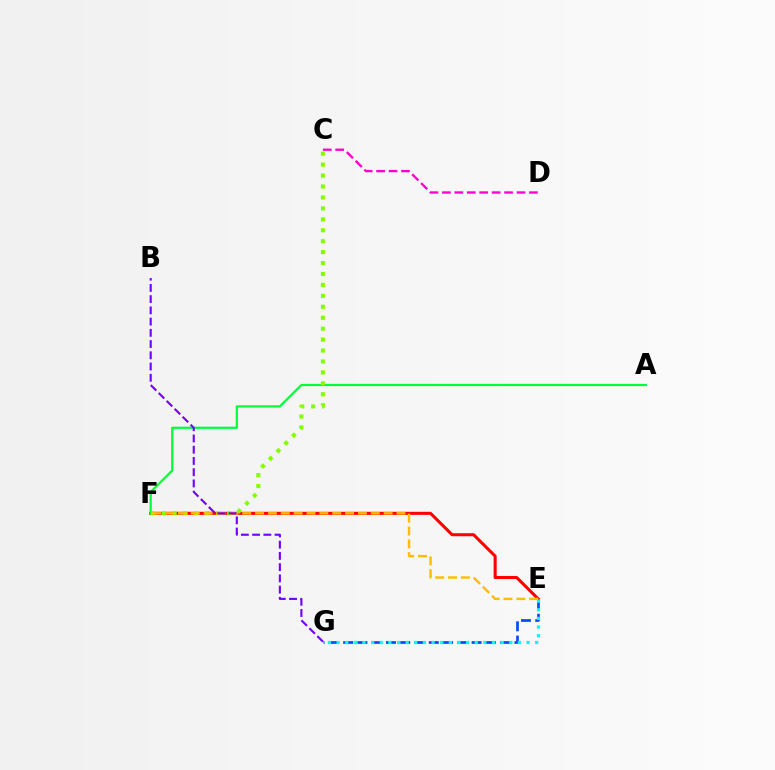{('E', 'F'): [{'color': '#ff0000', 'line_style': 'solid', 'thickness': 2.2}, {'color': '#ffbd00', 'line_style': 'dashed', 'thickness': 1.75}], ('E', 'G'): [{'color': '#004bff', 'line_style': 'dashed', 'thickness': 1.94}, {'color': '#00fff6', 'line_style': 'dotted', 'thickness': 2.35}], ('A', 'F'): [{'color': '#00ff39', 'line_style': 'solid', 'thickness': 1.59}], ('C', 'F'): [{'color': '#84ff00', 'line_style': 'dotted', 'thickness': 2.97}], ('C', 'D'): [{'color': '#ff00cf', 'line_style': 'dashed', 'thickness': 1.69}], ('B', 'G'): [{'color': '#7200ff', 'line_style': 'dashed', 'thickness': 1.53}]}